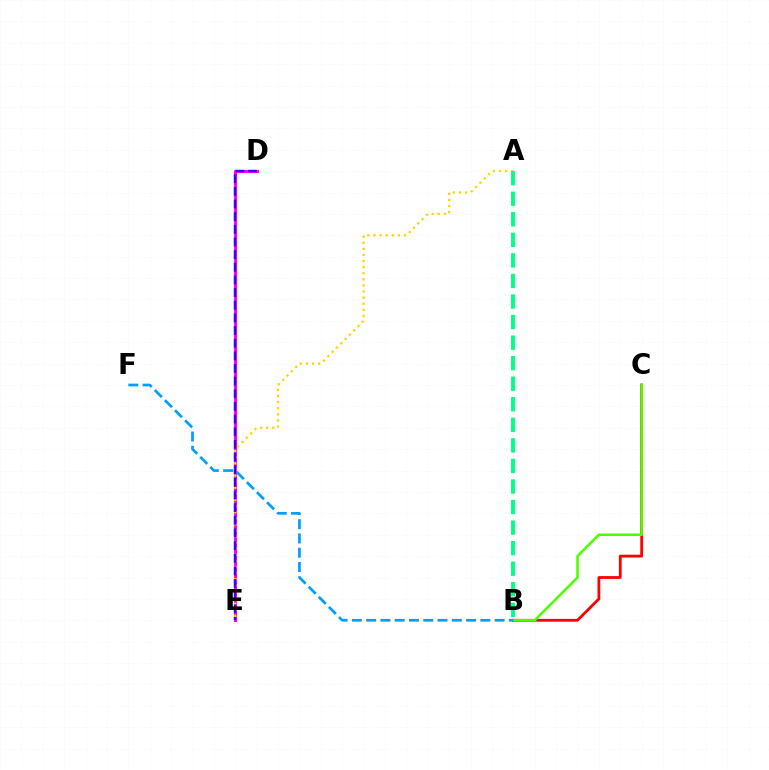{('D', 'E'): [{'color': '#ff00ed', 'line_style': 'solid', 'thickness': 2.21}, {'color': '#3700ff', 'line_style': 'dashed', 'thickness': 1.72}], ('A', 'E'): [{'color': '#ffd500', 'line_style': 'dotted', 'thickness': 1.66}], ('A', 'B'): [{'color': '#00ff86', 'line_style': 'dashed', 'thickness': 2.79}], ('B', 'C'): [{'color': '#ff0000', 'line_style': 'solid', 'thickness': 2.01}, {'color': '#4fff00', 'line_style': 'solid', 'thickness': 1.83}], ('B', 'F'): [{'color': '#009eff', 'line_style': 'dashed', 'thickness': 1.94}]}